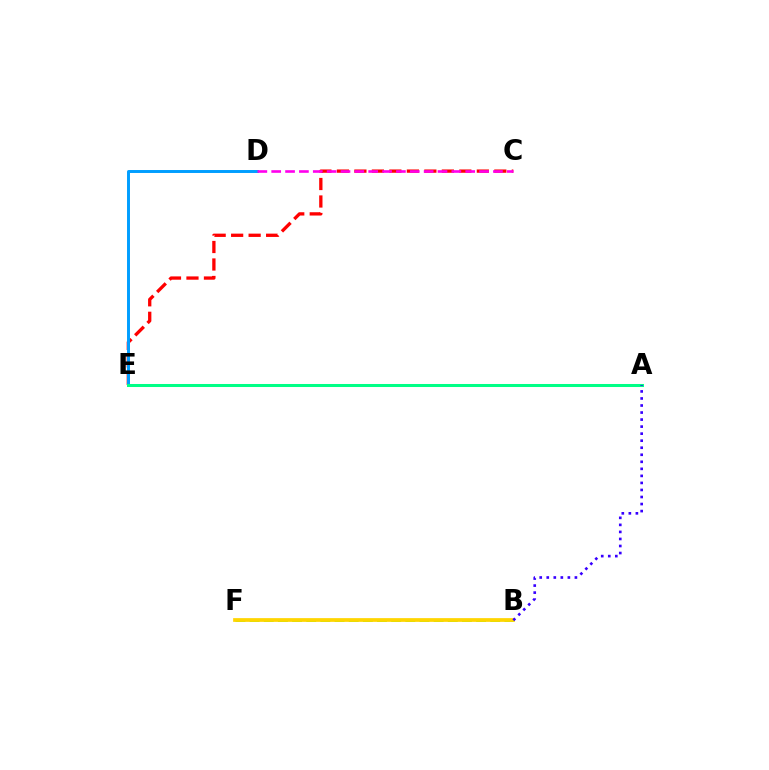{('B', 'F'): [{'color': '#4fff00', 'line_style': 'dashed', 'thickness': 1.92}, {'color': '#ffd500', 'line_style': 'solid', 'thickness': 2.68}], ('C', 'E'): [{'color': '#ff0000', 'line_style': 'dashed', 'thickness': 2.38}], ('D', 'E'): [{'color': '#009eff', 'line_style': 'solid', 'thickness': 2.13}], ('A', 'E'): [{'color': '#00ff86', 'line_style': 'solid', 'thickness': 2.17}], ('C', 'D'): [{'color': '#ff00ed', 'line_style': 'dashed', 'thickness': 1.88}], ('A', 'B'): [{'color': '#3700ff', 'line_style': 'dotted', 'thickness': 1.91}]}